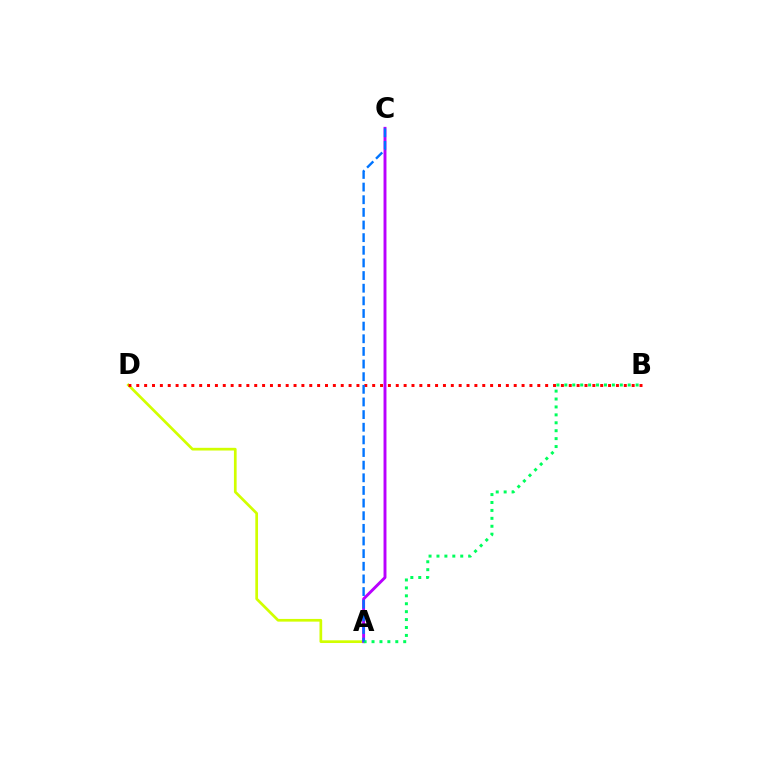{('A', 'D'): [{'color': '#d1ff00', 'line_style': 'solid', 'thickness': 1.95}], ('B', 'D'): [{'color': '#ff0000', 'line_style': 'dotted', 'thickness': 2.14}], ('A', 'C'): [{'color': '#b900ff', 'line_style': 'solid', 'thickness': 2.1}, {'color': '#0074ff', 'line_style': 'dashed', 'thickness': 1.72}], ('A', 'B'): [{'color': '#00ff5c', 'line_style': 'dotted', 'thickness': 2.15}]}